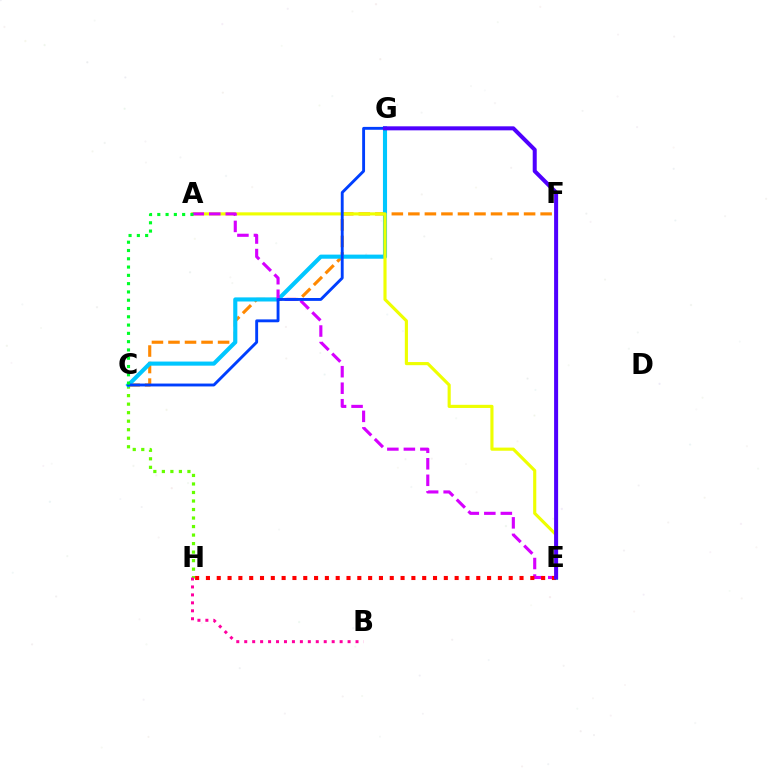{('C', 'H'): [{'color': '#66ff00', 'line_style': 'dotted', 'thickness': 2.31}], ('C', 'F'): [{'color': '#ff8800', 'line_style': 'dashed', 'thickness': 2.25}], ('B', 'H'): [{'color': '#ff00a0', 'line_style': 'dotted', 'thickness': 2.16}], ('C', 'G'): [{'color': '#00c7ff', 'line_style': 'solid', 'thickness': 2.96}, {'color': '#003fff', 'line_style': 'solid', 'thickness': 2.07}], ('E', 'F'): [{'color': '#00ffaf', 'line_style': 'solid', 'thickness': 2.05}], ('A', 'E'): [{'color': '#eeff00', 'line_style': 'solid', 'thickness': 2.26}, {'color': '#d600ff', 'line_style': 'dashed', 'thickness': 2.24}], ('E', 'H'): [{'color': '#ff0000', 'line_style': 'dotted', 'thickness': 2.94}], ('E', 'G'): [{'color': '#4f00ff', 'line_style': 'solid', 'thickness': 2.89}], ('A', 'C'): [{'color': '#00ff27', 'line_style': 'dotted', 'thickness': 2.25}]}